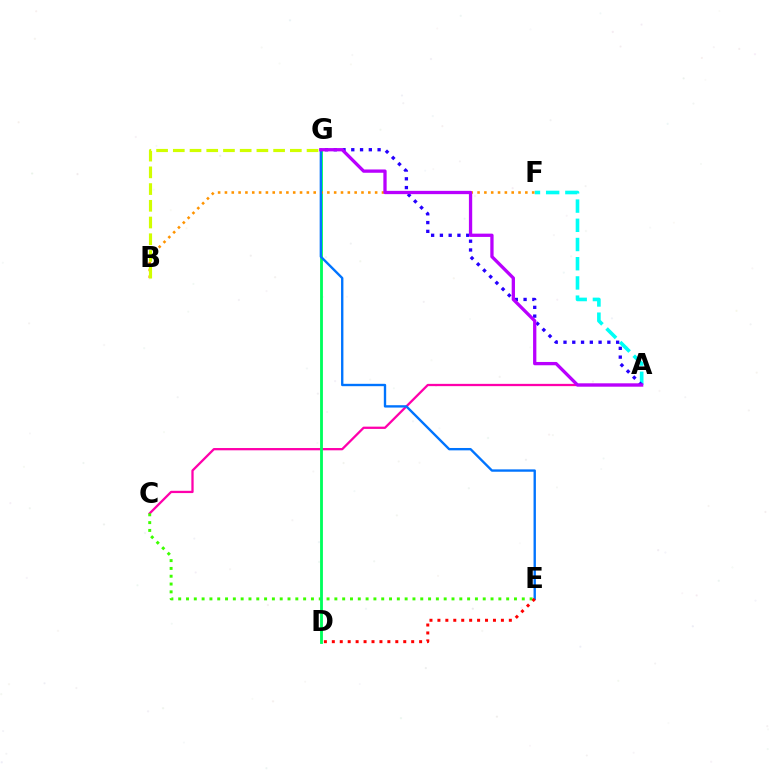{('A', 'C'): [{'color': '#ff00ac', 'line_style': 'solid', 'thickness': 1.64}], ('A', 'F'): [{'color': '#00fff6', 'line_style': 'dashed', 'thickness': 2.61}], ('C', 'E'): [{'color': '#3dff00', 'line_style': 'dotted', 'thickness': 2.12}], ('D', 'G'): [{'color': '#00ff5c', 'line_style': 'solid', 'thickness': 2.04}], ('A', 'G'): [{'color': '#2500ff', 'line_style': 'dotted', 'thickness': 2.38}, {'color': '#b900ff', 'line_style': 'solid', 'thickness': 2.37}], ('B', 'F'): [{'color': '#ff9400', 'line_style': 'dotted', 'thickness': 1.86}], ('E', 'G'): [{'color': '#0074ff', 'line_style': 'solid', 'thickness': 1.7}], ('B', 'G'): [{'color': '#d1ff00', 'line_style': 'dashed', 'thickness': 2.27}], ('D', 'E'): [{'color': '#ff0000', 'line_style': 'dotted', 'thickness': 2.16}]}